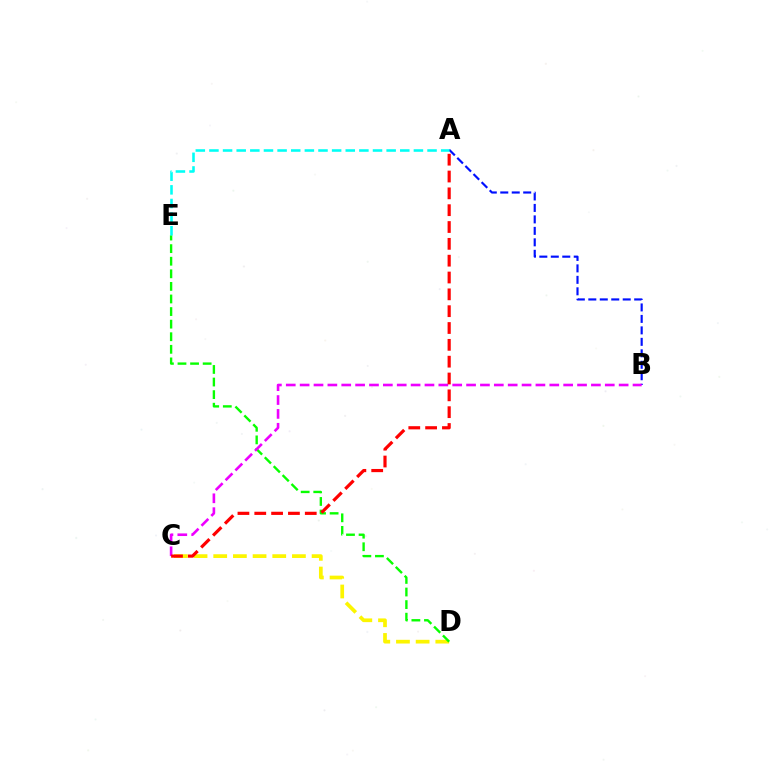{('C', 'D'): [{'color': '#fcf500', 'line_style': 'dashed', 'thickness': 2.67}], ('D', 'E'): [{'color': '#08ff00', 'line_style': 'dashed', 'thickness': 1.71}], ('A', 'B'): [{'color': '#0010ff', 'line_style': 'dashed', 'thickness': 1.56}], ('A', 'E'): [{'color': '#00fff6', 'line_style': 'dashed', 'thickness': 1.85}], ('B', 'C'): [{'color': '#ee00ff', 'line_style': 'dashed', 'thickness': 1.88}], ('A', 'C'): [{'color': '#ff0000', 'line_style': 'dashed', 'thickness': 2.29}]}